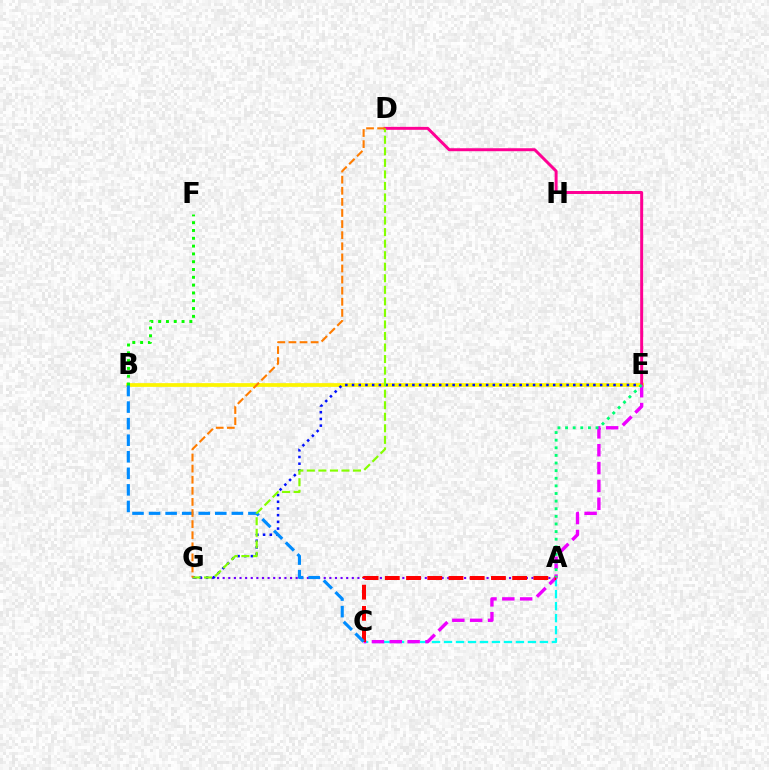{('B', 'E'): [{'color': '#fcf500', 'line_style': 'solid', 'thickness': 2.69}], ('A', 'G'): [{'color': '#7200ff', 'line_style': 'dotted', 'thickness': 1.53}], ('A', 'C'): [{'color': '#00fff6', 'line_style': 'dashed', 'thickness': 1.63}, {'color': '#ff0000', 'line_style': 'dashed', 'thickness': 2.88}], ('E', 'G'): [{'color': '#0010ff', 'line_style': 'dotted', 'thickness': 1.82}], ('D', 'E'): [{'color': '#ff0094', 'line_style': 'solid', 'thickness': 2.14}], ('C', 'E'): [{'color': '#ee00ff', 'line_style': 'dashed', 'thickness': 2.42}], ('B', 'C'): [{'color': '#008cff', 'line_style': 'dashed', 'thickness': 2.25}], ('A', 'E'): [{'color': '#00ff74', 'line_style': 'dotted', 'thickness': 2.07}], ('D', 'G'): [{'color': '#84ff00', 'line_style': 'dashed', 'thickness': 1.57}, {'color': '#ff7c00', 'line_style': 'dashed', 'thickness': 1.51}], ('B', 'F'): [{'color': '#08ff00', 'line_style': 'dotted', 'thickness': 2.12}]}